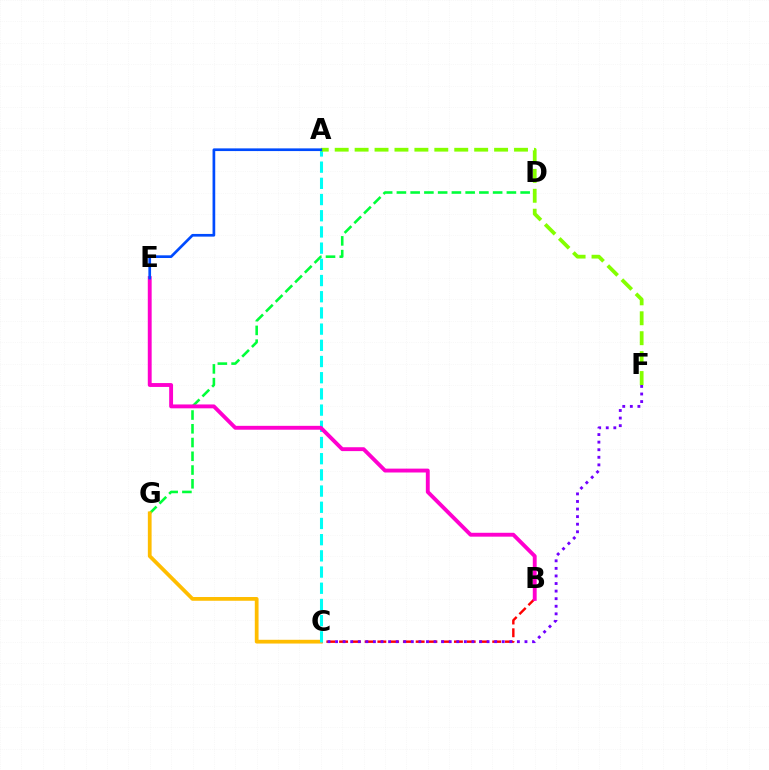{('D', 'G'): [{'color': '#00ff39', 'line_style': 'dashed', 'thickness': 1.87}], ('B', 'C'): [{'color': '#ff0000', 'line_style': 'dashed', 'thickness': 1.73}], ('C', 'F'): [{'color': '#7200ff', 'line_style': 'dotted', 'thickness': 2.06}], ('C', 'G'): [{'color': '#ffbd00', 'line_style': 'solid', 'thickness': 2.7}], ('A', 'C'): [{'color': '#00fff6', 'line_style': 'dashed', 'thickness': 2.2}], ('B', 'E'): [{'color': '#ff00cf', 'line_style': 'solid', 'thickness': 2.79}], ('A', 'F'): [{'color': '#84ff00', 'line_style': 'dashed', 'thickness': 2.71}], ('A', 'E'): [{'color': '#004bff', 'line_style': 'solid', 'thickness': 1.94}]}